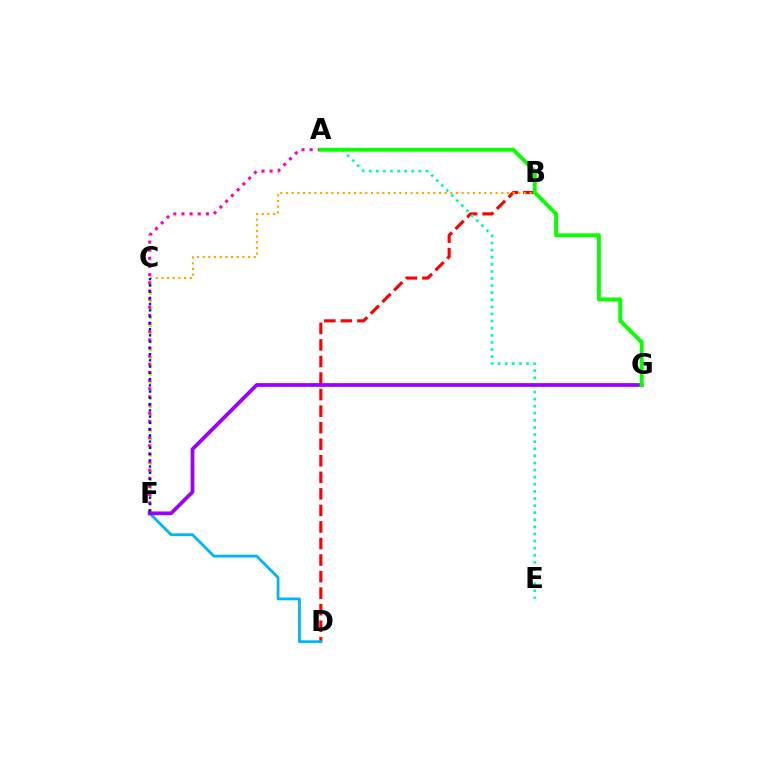{('C', 'F'): [{'color': '#b3ff00', 'line_style': 'dotted', 'thickness': 2.2}, {'color': '#0010ff', 'line_style': 'dotted', 'thickness': 1.7}], ('B', 'D'): [{'color': '#ff0000', 'line_style': 'dashed', 'thickness': 2.25}], ('B', 'C'): [{'color': '#ffa500', 'line_style': 'dotted', 'thickness': 1.54}], ('D', 'F'): [{'color': '#00b5ff', 'line_style': 'solid', 'thickness': 2.02}], ('A', 'E'): [{'color': '#00ff9d', 'line_style': 'dotted', 'thickness': 1.93}], ('A', 'F'): [{'color': '#ff00bd', 'line_style': 'dotted', 'thickness': 2.21}], ('F', 'G'): [{'color': '#9b00ff', 'line_style': 'solid', 'thickness': 2.7}], ('A', 'G'): [{'color': '#08ff00', 'line_style': 'solid', 'thickness': 2.82}]}